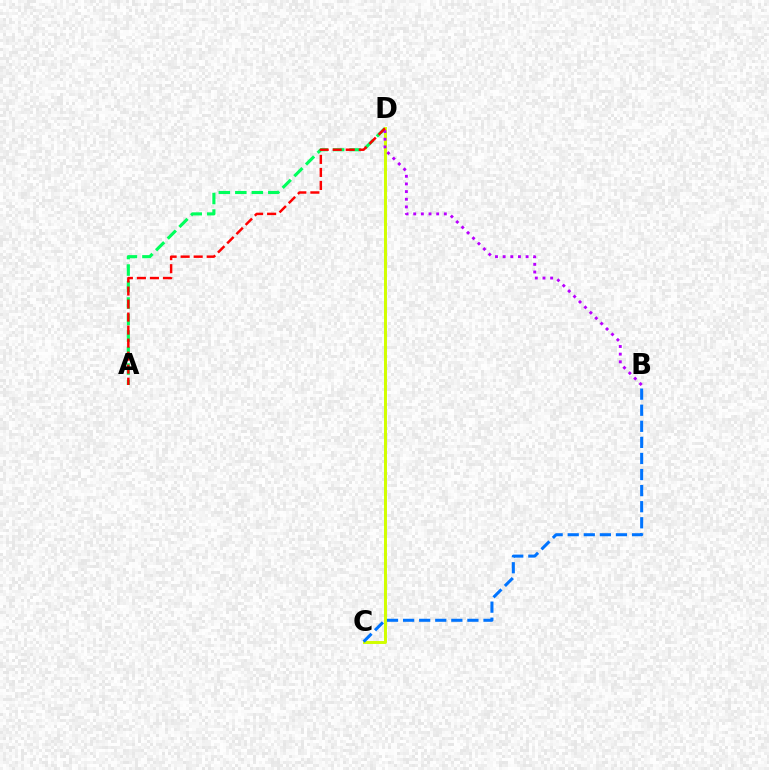{('A', 'D'): [{'color': '#00ff5c', 'line_style': 'dashed', 'thickness': 2.24}, {'color': '#ff0000', 'line_style': 'dashed', 'thickness': 1.77}], ('C', 'D'): [{'color': '#d1ff00', 'line_style': 'solid', 'thickness': 2.13}], ('B', 'D'): [{'color': '#b900ff', 'line_style': 'dotted', 'thickness': 2.08}], ('B', 'C'): [{'color': '#0074ff', 'line_style': 'dashed', 'thickness': 2.18}]}